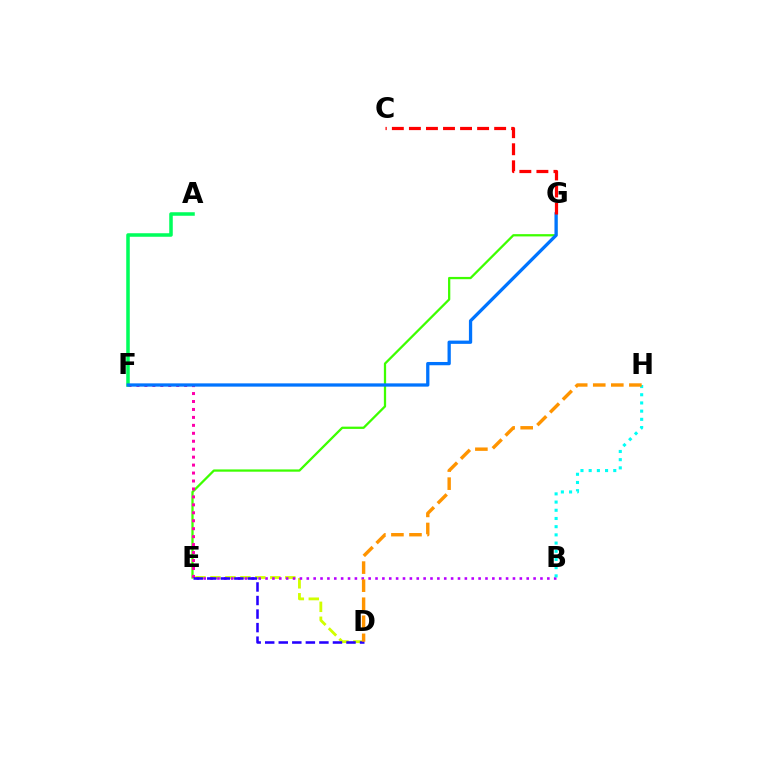{('D', 'E'): [{'color': '#d1ff00', 'line_style': 'dashed', 'thickness': 2.03}, {'color': '#2500ff', 'line_style': 'dashed', 'thickness': 1.84}], ('E', 'G'): [{'color': '#3dff00', 'line_style': 'solid', 'thickness': 1.63}], ('E', 'F'): [{'color': '#ff00ac', 'line_style': 'dotted', 'thickness': 2.16}], ('B', 'E'): [{'color': '#b900ff', 'line_style': 'dotted', 'thickness': 1.87}], ('A', 'F'): [{'color': '#00ff5c', 'line_style': 'solid', 'thickness': 2.54}], ('B', 'H'): [{'color': '#00fff6', 'line_style': 'dotted', 'thickness': 2.23}], ('D', 'H'): [{'color': '#ff9400', 'line_style': 'dashed', 'thickness': 2.45}], ('F', 'G'): [{'color': '#0074ff', 'line_style': 'solid', 'thickness': 2.36}], ('C', 'G'): [{'color': '#ff0000', 'line_style': 'dashed', 'thickness': 2.32}]}